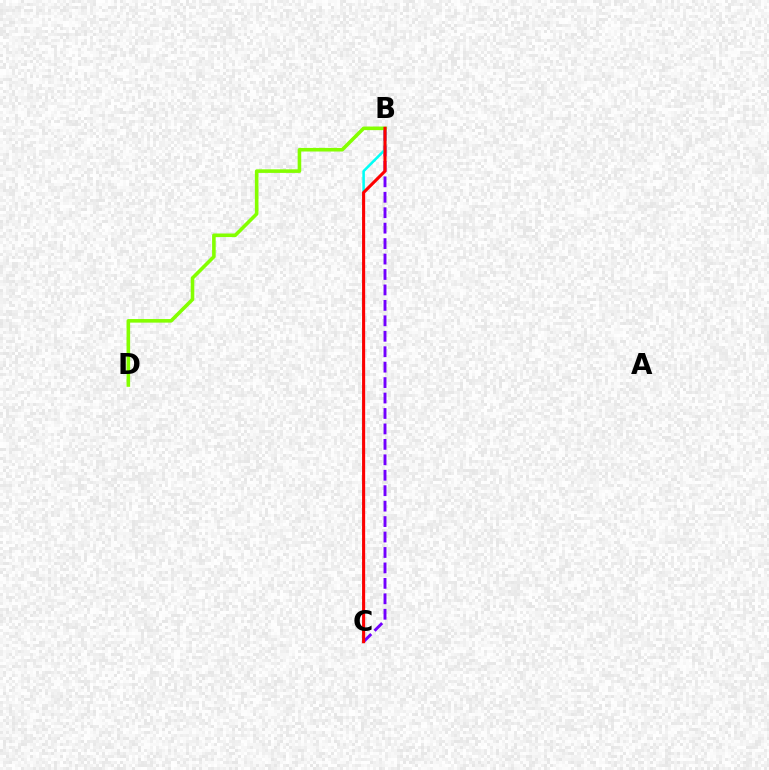{('B', 'C'): [{'color': '#7200ff', 'line_style': 'dashed', 'thickness': 2.1}, {'color': '#00fff6', 'line_style': 'solid', 'thickness': 1.83}, {'color': '#ff0000', 'line_style': 'solid', 'thickness': 2.22}], ('B', 'D'): [{'color': '#84ff00', 'line_style': 'solid', 'thickness': 2.58}]}